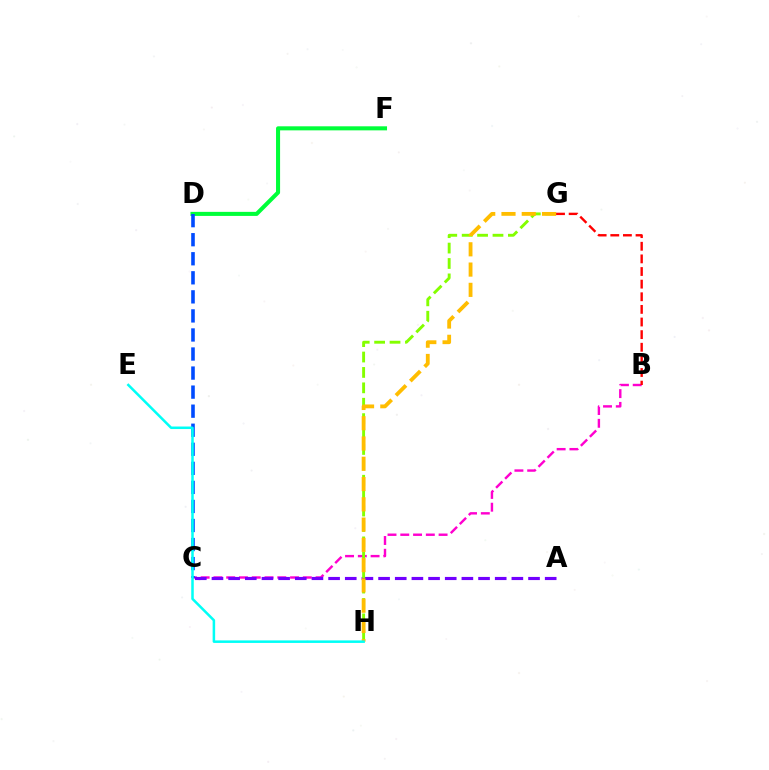{('B', 'C'): [{'color': '#ff00cf', 'line_style': 'dashed', 'thickness': 1.73}], ('A', 'C'): [{'color': '#7200ff', 'line_style': 'dashed', 'thickness': 2.26}], ('D', 'F'): [{'color': '#00ff39', 'line_style': 'solid', 'thickness': 2.92}], ('G', 'H'): [{'color': '#84ff00', 'line_style': 'dashed', 'thickness': 2.09}, {'color': '#ffbd00', 'line_style': 'dashed', 'thickness': 2.75}], ('C', 'D'): [{'color': '#004bff', 'line_style': 'dashed', 'thickness': 2.59}], ('B', 'G'): [{'color': '#ff0000', 'line_style': 'dashed', 'thickness': 1.72}], ('E', 'H'): [{'color': '#00fff6', 'line_style': 'solid', 'thickness': 1.82}]}